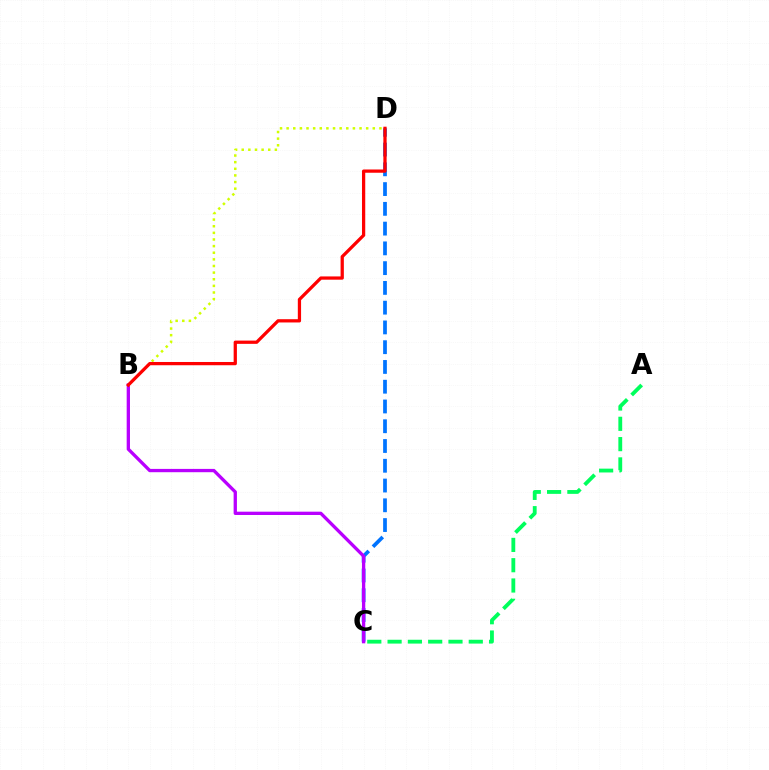{('C', 'D'): [{'color': '#0074ff', 'line_style': 'dashed', 'thickness': 2.68}], ('B', 'C'): [{'color': '#b900ff', 'line_style': 'solid', 'thickness': 2.38}], ('B', 'D'): [{'color': '#d1ff00', 'line_style': 'dotted', 'thickness': 1.8}, {'color': '#ff0000', 'line_style': 'solid', 'thickness': 2.34}], ('A', 'C'): [{'color': '#00ff5c', 'line_style': 'dashed', 'thickness': 2.76}]}